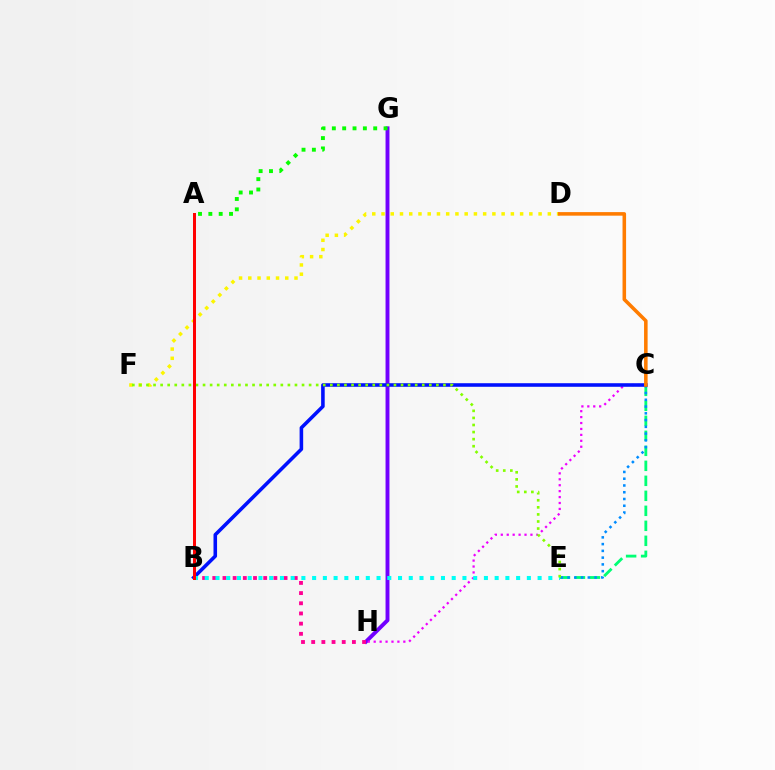{('G', 'H'): [{'color': '#7200ff', 'line_style': 'solid', 'thickness': 2.82}], ('C', 'E'): [{'color': '#00ff74', 'line_style': 'dashed', 'thickness': 2.04}, {'color': '#008cff', 'line_style': 'dotted', 'thickness': 1.84}], ('A', 'G'): [{'color': '#08ff00', 'line_style': 'dotted', 'thickness': 2.81}], ('D', 'F'): [{'color': '#fcf500', 'line_style': 'dotted', 'thickness': 2.51}], ('C', 'H'): [{'color': '#ee00ff', 'line_style': 'dotted', 'thickness': 1.61}], ('B', 'C'): [{'color': '#0010ff', 'line_style': 'solid', 'thickness': 2.57}], ('B', 'H'): [{'color': '#ff0094', 'line_style': 'dotted', 'thickness': 2.77}], ('B', 'E'): [{'color': '#00fff6', 'line_style': 'dotted', 'thickness': 2.92}], ('E', 'F'): [{'color': '#84ff00', 'line_style': 'dotted', 'thickness': 1.92}], ('C', 'D'): [{'color': '#ff7c00', 'line_style': 'solid', 'thickness': 2.56}], ('A', 'B'): [{'color': '#ff0000', 'line_style': 'solid', 'thickness': 2.15}]}